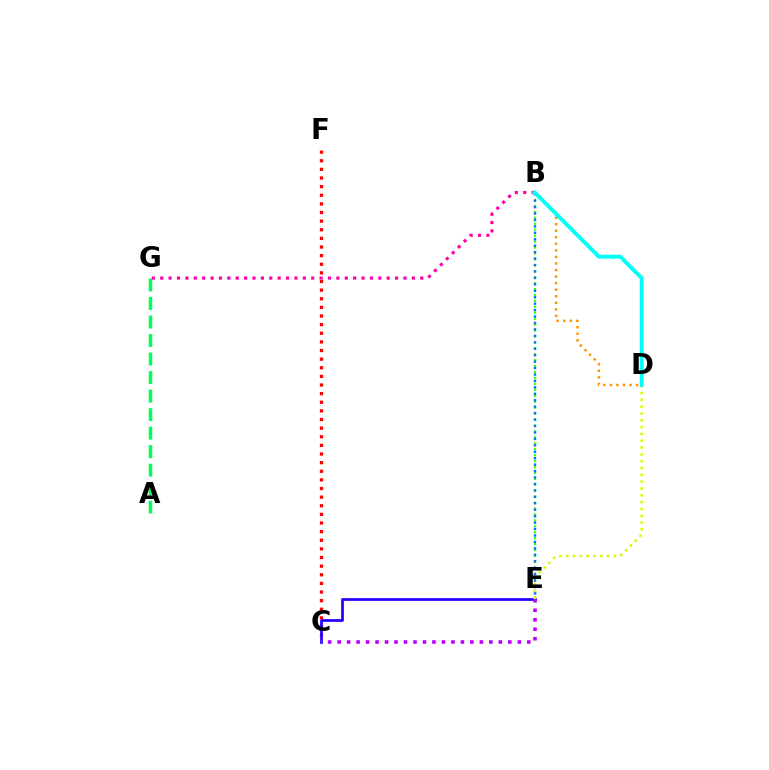{('B', 'D'): [{'color': '#ff9400', 'line_style': 'dotted', 'thickness': 1.78}, {'color': '#00fff6', 'line_style': 'solid', 'thickness': 2.8}], ('C', 'F'): [{'color': '#ff0000', 'line_style': 'dotted', 'thickness': 2.34}], ('A', 'G'): [{'color': '#00ff5c', 'line_style': 'dashed', 'thickness': 2.52}], ('B', 'G'): [{'color': '#ff00ac', 'line_style': 'dotted', 'thickness': 2.28}], ('C', 'E'): [{'color': '#2500ff', 'line_style': 'solid', 'thickness': 1.97}, {'color': '#b900ff', 'line_style': 'dotted', 'thickness': 2.58}], ('B', 'E'): [{'color': '#3dff00', 'line_style': 'dotted', 'thickness': 1.61}, {'color': '#0074ff', 'line_style': 'dotted', 'thickness': 1.75}], ('D', 'E'): [{'color': '#d1ff00', 'line_style': 'dotted', 'thickness': 1.85}]}